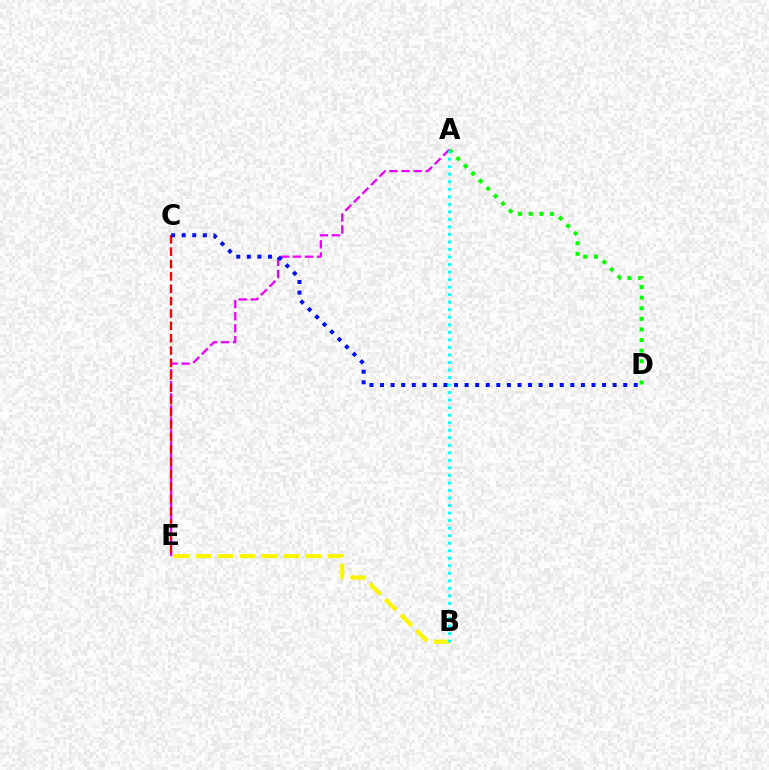{('A', 'D'): [{'color': '#08ff00', 'line_style': 'dotted', 'thickness': 2.88}], ('A', 'E'): [{'color': '#ee00ff', 'line_style': 'dashed', 'thickness': 1.64}], ('B', 'E'): [{'color': '#fcf500', 'line_style': 'dashed', 'thickness': 2.99}], ('C', 'E'): [{'color': '#ff0000', 'line_style': 'dashed', 'thickness': 1.68}], ('C', 'D'): [{'color': '#0010ff', 'line_style': 'dotted', 'thickness': 2.87}], ('A', 'B'): [{'color': '#00fff6', 'line_style': 'dotted', 'thickness': 2.05}]}